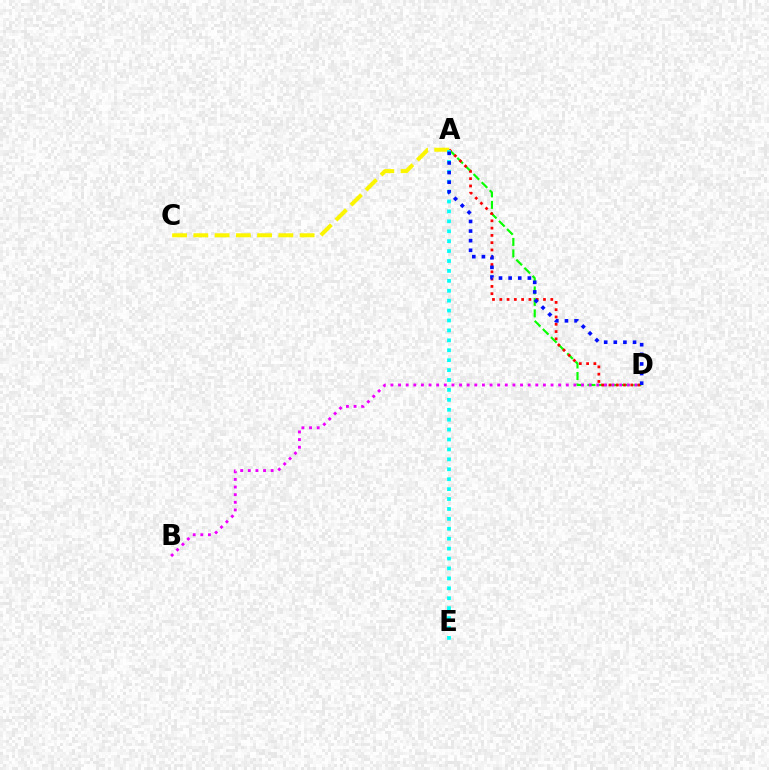{('A', 'D'): [{'color': '#08ff00', 'line_style': 'dashed', 'thickness': 1.56}, {'color': '#ff0000', 'line_style': 'dotted', 'thickness': 1.98}, {'color': '#0010ff', 'line_style': 'dotted', 'thickness': 2.61}], ('A', 'C'): [{'color': '#fcf500', 'line_style': 'dashed', 'thickness': 2.89}], ('A', 'E'): [{'color': '#00fff6', 'line_style': 'dotted', 'thickness': 2.69}], ('B', 'D'): [{'color': '#ee00ff', 'line_style': 'dotted', 'thickness': 2.07}]}